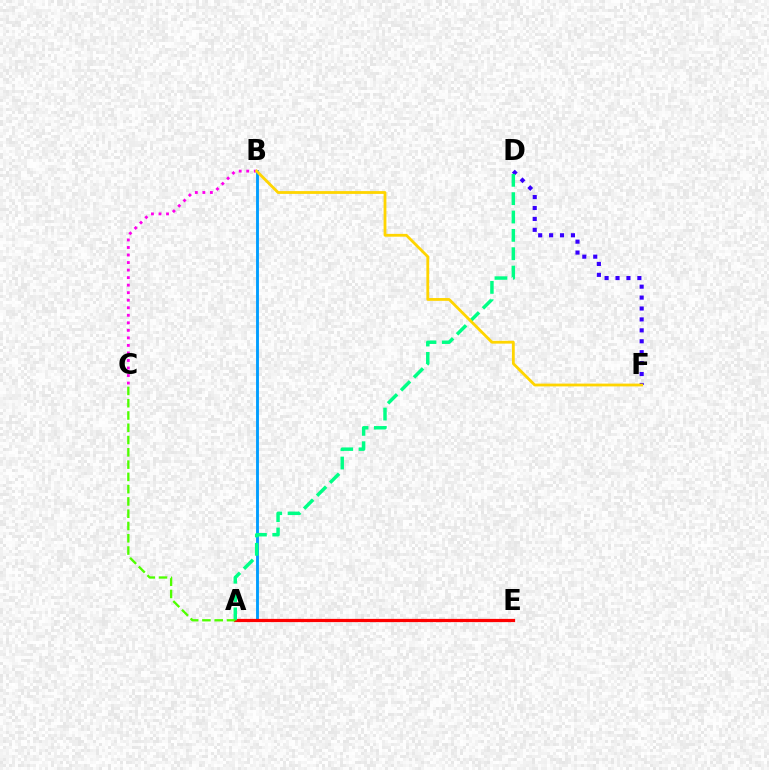{('A', 'B'): [{'color': '#009eff', 'line_style': 'solid', 'thickness': 2.08}], ('D', 'F'): [{'color': '#3700ff', 'line_style': 'dotted', 'thickness': 2.97}], ('A', 'E'): [{'color': '#ff0000', 'line_style': 'solid', 'thickness': 2.32}], ('B', 'C'): [{'color': '#ff00ed', 'line_style': 'dotted', 'thickness': 2.05}], ('A', 'D'): [{'color': '#00ff86', 'line_style': 'dashed', 'thickness': 2.49}], ('B', 'F'): [{'color': '#ffd500', 'line_style': 'solid', 'thickness': 2.02}], ('A', 'C'): [{'color': '#4fff00', 'line_style': 'dashed', 'thickness': 1.67}]}